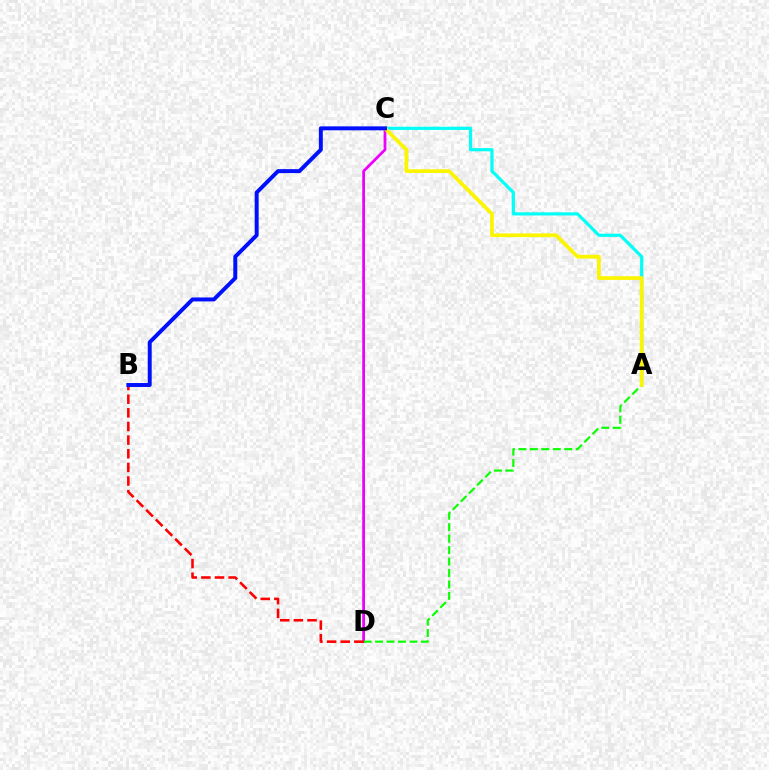{('C', 'D'): [{'color': '#ee00ff', 'line_style': 'solid', 'thickness': 2.0}], ('A', 'C'): [{'color': '#00fff6', 'line_style': 'solid', 'thickness': 2.28}, {'color': '#fcf500', 'line_style': 'solid', 'thickness': 2.7}], ('A', 'D'): [{'color': '#08ff00', 'line_style': 'dashed', 'thickness': 1.56}], ('B', 'D'): [{'color': '#ff0000', 'line_style': 'dashed', 'thickness': 1.85}], ('B', 'C'): [{'color': '#0010ff', 'line_style': 'solid', 'thickness': 2.84}]}